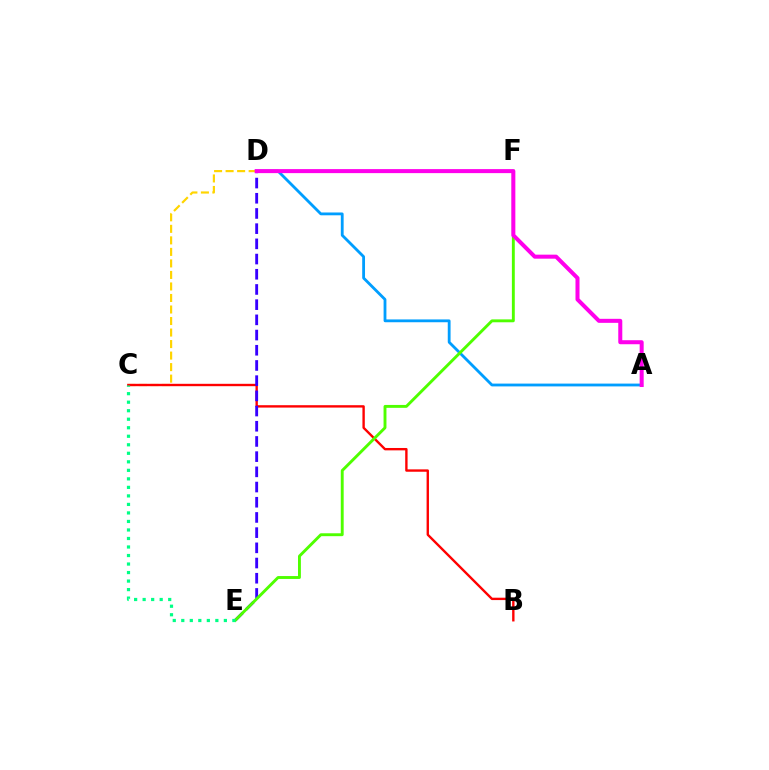{('C', 'D'): [{'color': '#ffd500', 'line_style': 'dashed', 'thickness': 1.57}], ('B', 'C'): [{'color': '#ff0000', 'line_style': 'solid', 'thickness': 1.71}], ('A', 'D'): [{'color': '#009eff', 'line_style': 'solid', 'thickness': 2.03}, {'color': '#ff00ed', 'line_style': 'solid', 'thickness': 2.9}], ('D', 'E'): [{'color': '#3700ff', 'line_style': 'dashed', 'thickness': 2.06}], ('E', 'F'): [{'color': '#4fff00', 'line_style': 'solid', 'thickness': 2.09}], ('C', 'E'): [{'color': '#00ff86', 'line_style': 'dotted', 'thickness': 2.31}]}